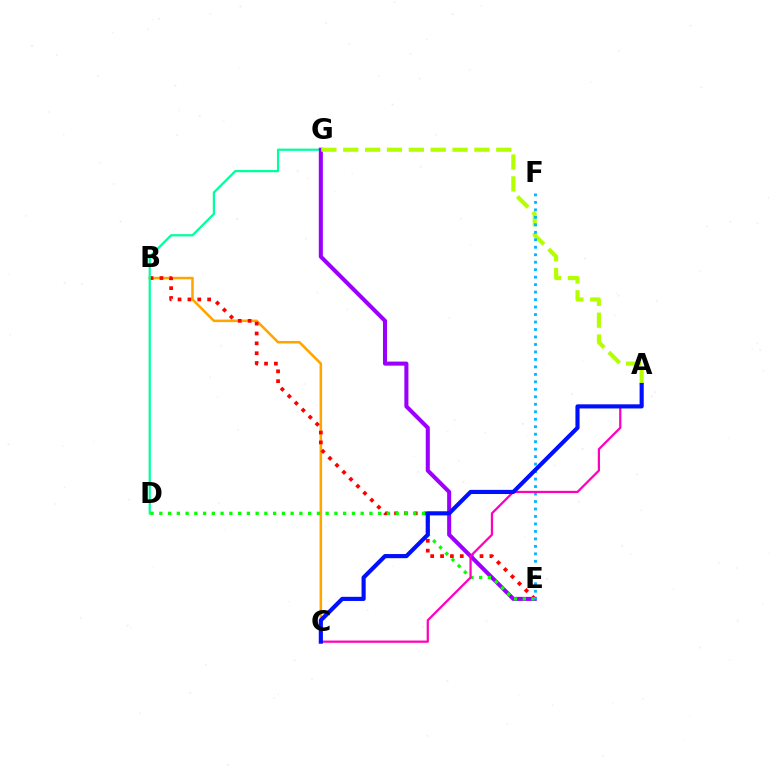{('B', 'C'): [{'color': '#ffa500', 'line_style': 'solid', 'thickness': 1.83}], ('B', 'E'): [{'color': '#ff0000', 'line_style': 'dotted', 'thickness': 2.68}], ('D', 'G'): [{'color': '#00ff9d', 'line_style': 'solid', 'thickness': 1.61}], ('E', 'G'): [{'color': '#9b00ff', 'line_style': 'solid', 'thickness': 2.92}], ('A', 'G'): [{'color': '#b3ff00', 'line_style': 'dashed', 'thickness': 2.97}], ('D', 'E'): [{'color': '#08ff00', 'line_style': 'dotted', 'thickness': 2.38}], ('E', 'F'): [{'color': '#00b5ff', 'line_style': 'dotted', 'thickness': 2.03}], ('A', 'C'): [{'color': '#ff00bd', 'line_style': 'solid', 'thickness': 1.61}, {'color': '#0010ff', 'line_style': 'solid', 'thickness': 2.98}]}